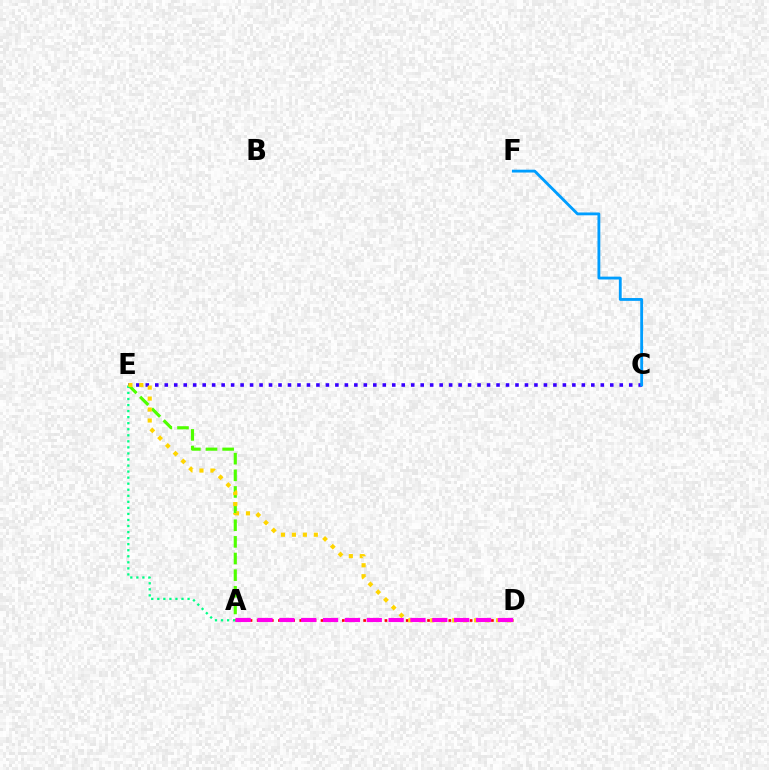{('C', 'E'): [{'color': '#3700ff', 'line_style': 'dotted', 'thickness': 2.58}], ('C', 'F'): [{'color': '#009eff', 'line_style': 'solid', 'thickness': 2.04}], ('A', 'E'): [{'color': '#4fff00', 'line_style': 'dashed', 'thickness': 2.26}, {'color': '#00ff86', 'line_style': 'dotted', 'thickness': 1.64}], ('A', 'D'): [{'color': '#ff0000', 'line_style': 'dotted', 'thickness': 1.93}, {'color': '#ff00ed', 'line_style': 'dashed', 'thickness': 2.97}], ('D', 'E'): [{'color': '#ffd500', 'line_style': 'dotted', 'thickness': 2.98}]}